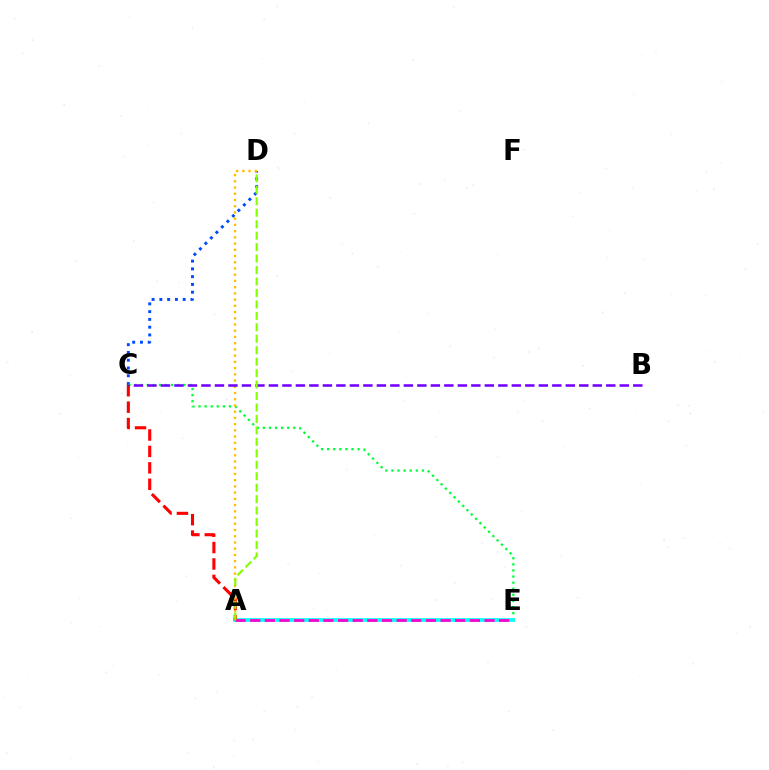{('C', 'D'): [{'color': '#004bff', 'line_style': 'dotted', 'thickness': 2.11}], ('C', 'E'): [{'color': '#00ff39', 'line_style': 'dotted', 'thickness': 1.66}], ('A', 'E'): [{'color': '#00fff6', 'line_style': 'solid', 'thickness': 2.64}, {'color': '#ff00cf', 'line_style': 'dashed', 'thickness': 1.99}], ('A', 'C'): [{'color': '#ff0000', 'line_style': 'dashed', 'thickness': 2.23}], ('A', 'D'): [{'color': '#ffbd00', 'line_style': 'dotted', 'thickness': 1.69}, {'color': '#84ff00', 'line_style': 'dashed', 'thickness': 1.56}], ('B', 'C'): [{'color': '#7200ff', 'line_style': 'dashed', 'thickness': 1.83}]}